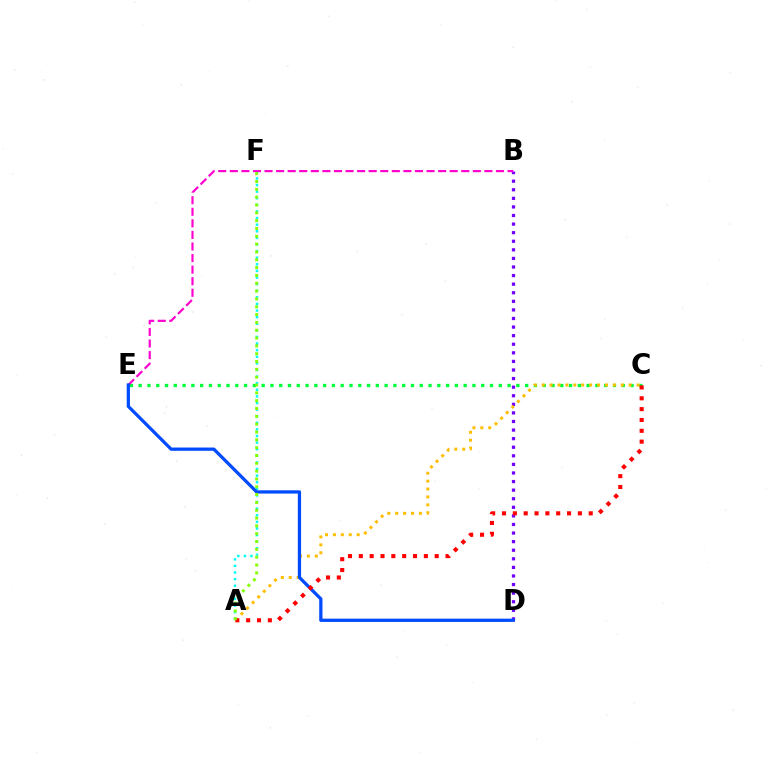{('A', 'F'): [{'color': '#00fff6', 'line_style': 'dotted', 'thickness': 1.79}, {'color': '#84ff00', 'line_style': 'dotted', 'thickness': 2.13}], ('B', 'D'): [{'color': '#7200ff', 'line_style': 'dotted', 'thickness': 2.33}], ('C', 'E'): [{'color': '#00ff39', 'line_style': 'dotted', 'thickness': 2.39}], ('A', 'C'): [{'color': '#ffbd00', 'line_style': 'dotted', 'thickness': 2.15}, {'color': '#ff0000', 'line_style': 'dotted', 'thickness': 2.95}], ('B', 'E'): [{'color': '#ff00cf', 'line_style': 'dashed', 'thickness': 1.57}], ('D', 'E'): [{'color': '#004bff', 'line_style': 'solid', 'thickness': 2.34}]}